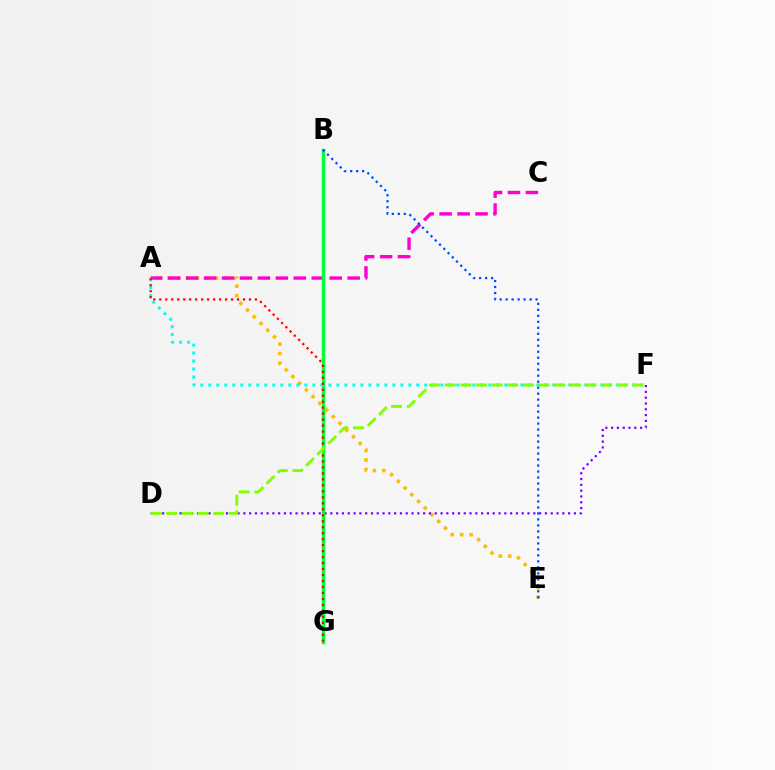{('A', 'E'): [{'color': '#ffbd00', 'line_style': 'dotted', 'thickness': 2.58}], ('D', 'F'): [{'color': '#7200ff', 'line_style': 'dotted', 'thickness': 1.58}, {'color': '#84ff00', 'line_style': 'dashed', 'thickness': 2.12}], ('A', 'C'): [{'color': '#ff00cf', 'line_style': 'dashed', 'thickness': 2.44}], ('B', 'G'): [{'color': '#00ff39', 'line_style': 'solid', 'thickness': 2.46}], ('B', 'E'): [{'color': '#004bff', 'line_style': 'dotted', 'thickness': 1.63}], ('A', 'F'): [{'color': '#00fff6', 'line_style': 'dotted', 'thickness': 2.17}], ('A', 'G'): [{'color': '#ff0000', 'line_style': 'dotted', 'thickness': 1.62}]}